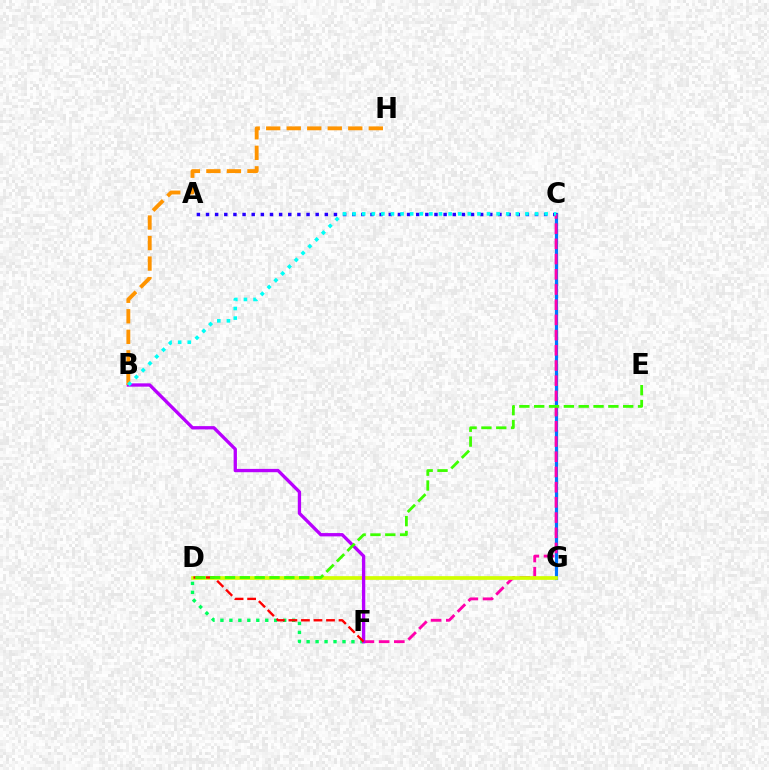{('C', 'G'): [{'color': '#0074ff', 'line_style': 'solid', 'thickness': 2.31}], ('A', 'C'): [{'color': '#2500ff', 'line_style': 'dotted', 'thickness': 2.48}], ('D', 'F'): [{'color': '#00ff5c', 'line_style': 'dotted', 'thickness': 2.44}, {'color': '#ff0000', 'line_style': 'dashed', 'thickness': 1.7}], ('C', 'F'): [{'color': '#ff00ac', 'line_style': 'dashed', 'thickness': 2.07}], ('D', 'G'): [{'color': '#d1ff00', 'line_style': 'solid', 'thickness': 2.67}], ('B', 'F'): [{'color': '#b900ff', 'line_style': 'solid', 'thickness': 2.39}], ('B', 'H'): [{'color': '#ff9400', 'line_style': 'dashed', 'thickness': 2.79}], ('D', 'E'): [{'color': '#3dff00', 'line_style': 'dashed', 'thickness': 2.02}], ('B', 'C'): [{'color': '#00fff6', 'line_style': 'dotted', 'thickness': 2.61}]}